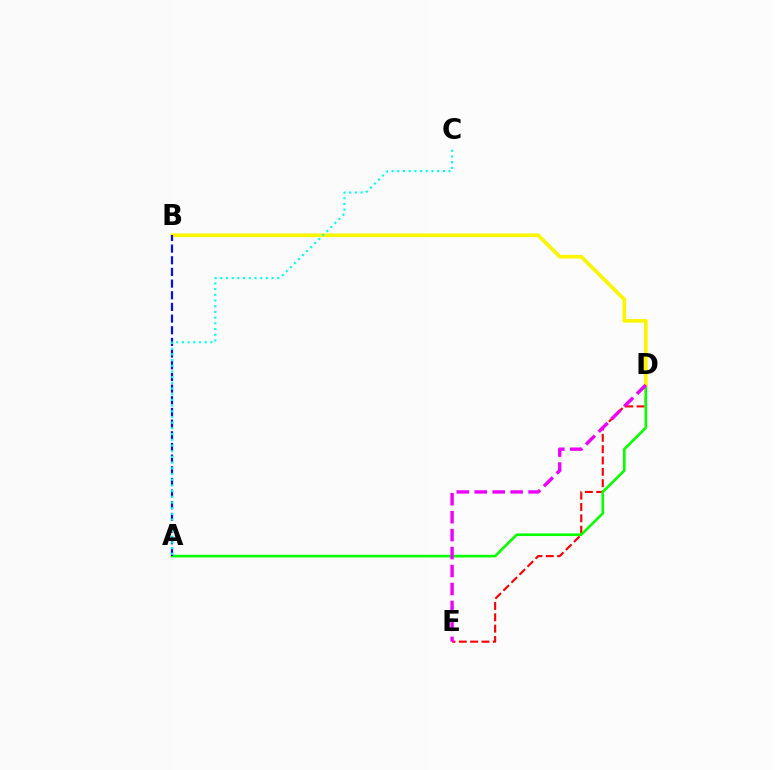{('D', 'E'): [{'color': '#ff0000', 'line_style': 'dashed', 'thickness': 1.54}, {'color': '#ee00ff', 'line_style': 'dashed', 'thickness': 2.44}], ('A', 'D'): [{'color': '#08ff00', 'line_style': 'solid', 'thickness': 1.89}], ('B', 'D'): [{'color': '#fcf500', 'line_style': 'solid', 'thickness': 2.64}], ('A', 'B'): [{'color': '#0010ff', 'line_style': 'dashed', 'thickness': 1.58}], ('A', 'C'): [{'color': '#00fff6', 'line_style': 'dotted', 'thickness': 1.55}]}